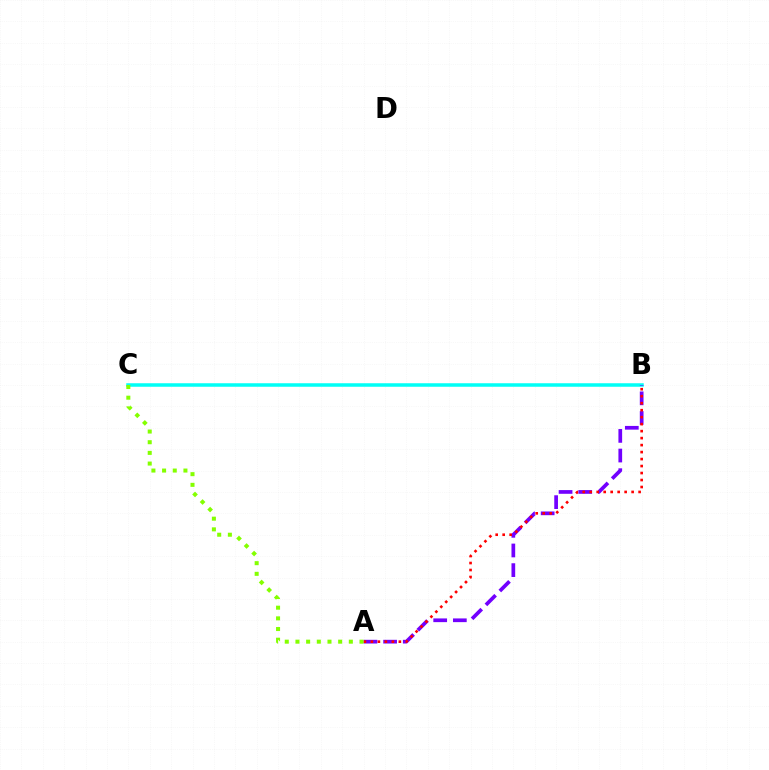{('B', 'C'): [{'color': '#00fff6', 'line_style': 'solid', 'thickness': 2.53}], ('A', 'B'): [{'color': '#7200ff', 'line_style': 'dashed', 'thickness': 2.67}, {'color': '#ff0000', 'line_style': 'dotted', 'thickness': 1.9}], ('A', 'C'): [{'color': '#84ff00', 'line_style': 'dotted', 'thickness': 2.9}]}